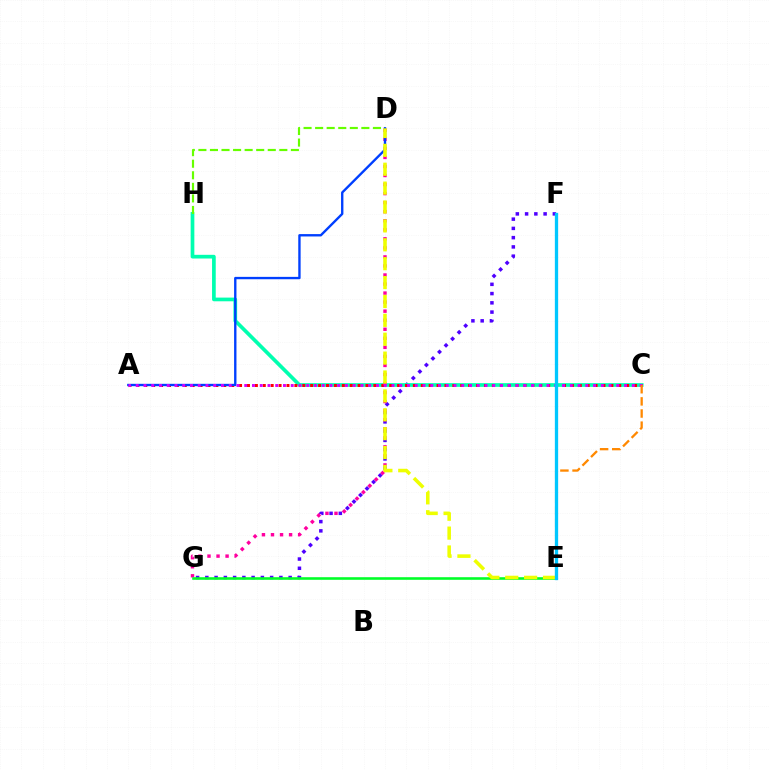{('F', 'G'): [{'color': '#4f00ff', 'line_style': 'dotted', 'thickness': 2.51}], ('C', 'H'): [{'color': '#00ffaf', 'line_style': 'solid', 'thickness': 2.66}], ('A', 'C'): [{'color': '#ff0000', 'line_style': 'dotted', 'thickness': 2.15}, {'color': '#d600ff', 'line_style': 'dotted', 'thickness': 2.11}], ('D', 'H'): [{'color': '#66ff00', 'line_style': 'dashed', 'thickness': 1.57}], ('D', 'G'): [{'color': '#ff00a0', 'line_style': 'dotted', 'thickness': 2.46}], ('E', 'G'): [{'color': '#00ff27', 'line_style': 'solid', 'thickness': 1.87}], ('A', 'D'): [{'color': '#003fff', 'line_style': 'solid', 'thickness': 1.71}], ('D', 'E'): [{'color': '#eeff00', 'line_style': 'dashed', 'thickness': 2.57}], ('C', 'E'): [{'color': '#ff8800', 'line_style': 'dashed', 'thickness': 1.65}], ('E', 'F'): [{'color': '#00c7ff', 'line_style': 'solid', 'thickness': 2.37}]}